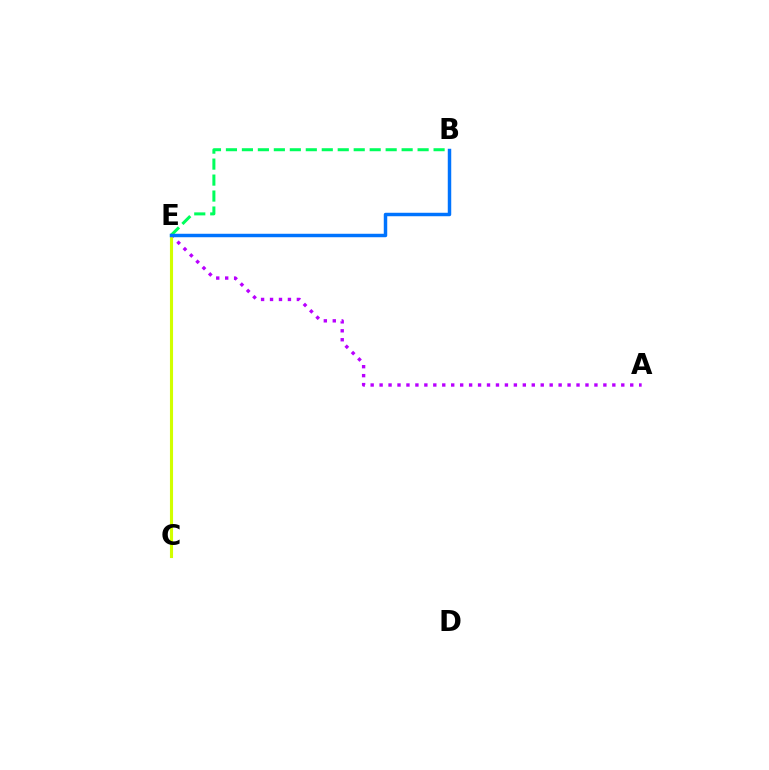{('A', 'E'): [{'color': '#b900ff', 'line_style': 'dotted', 'thickness': 2.43}], ('C', 'E'): [{'color': '#ff0000', 'line_style': 'solid', 'thickness': 2.13}, {'color': '#d1ff00', 'line_style': 'solid', 'thickness': 2.24}], ('B', 'E'): [{'color': '#00ff5c', 'line_style': 'dashed', 'thickness': 2.17}, {'color': '#0074ff', 'line_style': 'solid', 'thickness': 2.49}]}